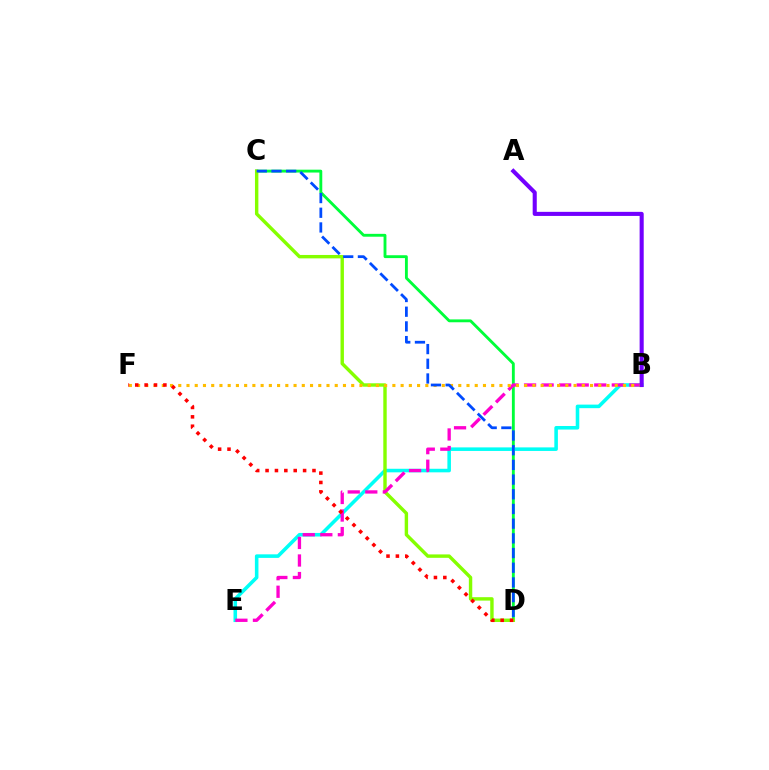{('C', 'D'): [{'color': '#00ff39', 'line_style': 'solid', 'thickness': 2.06}, {'color': '#84ff00', 'line_style': 'solid', 'thickness': 2.45}, {'color': '#004bff', 'line_style': 'dashed', 'thickness': 2.0}], ('B', 'E'): [{'color': '#00fff6', 'line_style': 'solid', 'thickness': 2.56}, {'color': '#ff00cf', 'line_style': 'dashed', 'thickness': 2.38}], ('B', 'F'): [{'color': '#ffbd00', 'line_style': 'dotted', 'thickness': 2.24}], ('D', 'F'): [{'color': '#ff0000', 'line_style': 'dotted', 'thickness': 2.55}], ('A', 'B'): [{'color': '#7200ff', 'line_style': 'solid', 'thickness': 2.94}]}